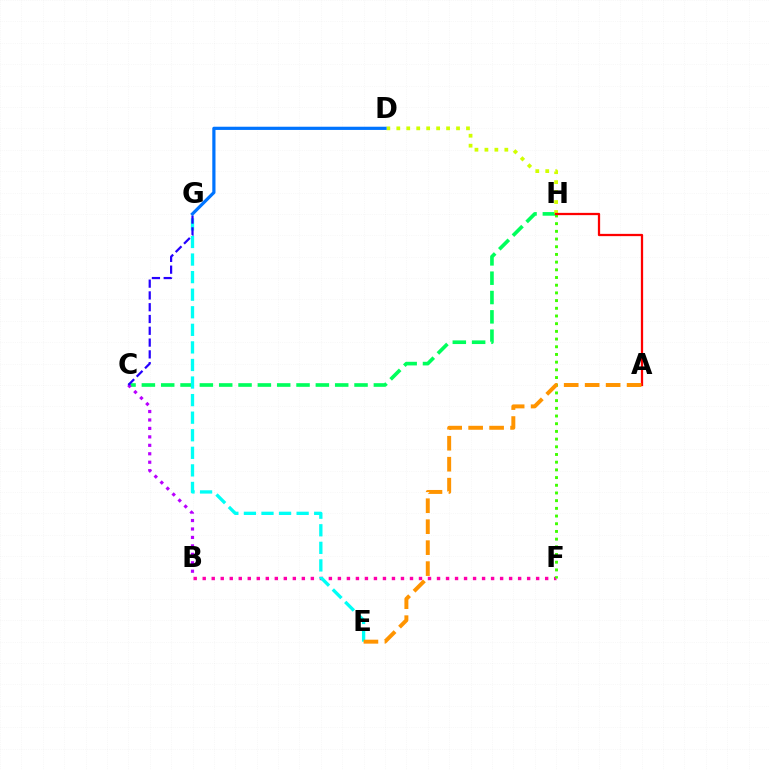{('C', 'H'): [{'color': '#00ff5c', 'line_style': 'dashed', 'thickness': 2.63}], ('B', 'C'): [{'color': '#b900ff', 'line_style': 'dotted', 'thickness': 2.3}], ('B', 'F'): [{'color': '#ff00ac', 'line_style': 'dotted', 'thickness': 2.45}], ('E', 'G'): [{'color': '#00fff6', 'line_style': 'dashed', 'thickness': 2.39}], ('D', 'H'): [{'color': '#d1ff00', 'line_style': 'dotted', 'thickness': 2.7}], ('F', 'H'): [{'color': '#3dff00', 'line_style': 'dotted', 'thickness': 2.09}], ('A', 'H'): [{'color': '#ff0000', 'line_style': 'solid', 'thickness': 1.63}], ('C', 'G'): [{'color': '#2500ff', 'line_style': 'dashed', 'thickness': 1.6}], ('A', 'E'): [{'color': '#ff9400', 'line_style': 'dashed', 'thickness': 2.85}], ('D', 'G'): [{'color': '#0074ff', 'line_style': 'solid', 'thickness': 2.31}]}